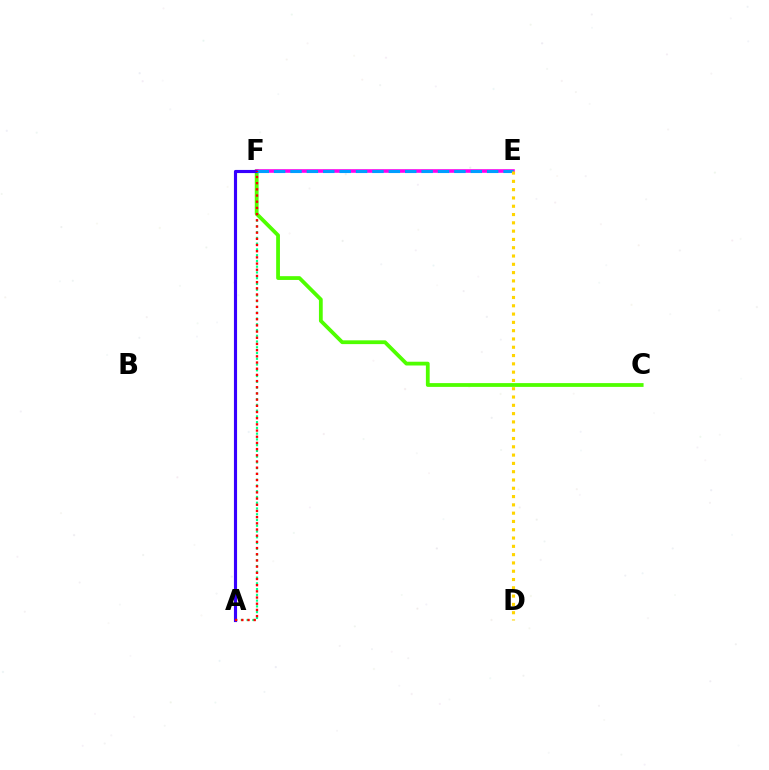{('A', 'F'): [{'color': '#00ff86', 'line_style': 'dotted', 'thickness': 1.56}, {'color': '#3700ff', 'line_style': 'solid', 'thickness': 2.26}, {'color': '#ff0000', 'line_style': 'dotted', 'thickness': 1.68}], ('C', 'F'): [{'color': '#4fff00', 'line_style': 'solid', 'thickness': 2.72}], ('E', 'F'): [{'color': '#ff00ed', 'line_style': 'solid', 'thickness': 2.6}, {'color': '#009eff', 'line_style': 'dashed', 'thickness': 2.23}], ('D', 'E'): [{'color': '#ffd500', 'line_style': 'dotted', 'thickness': 2.25}]}